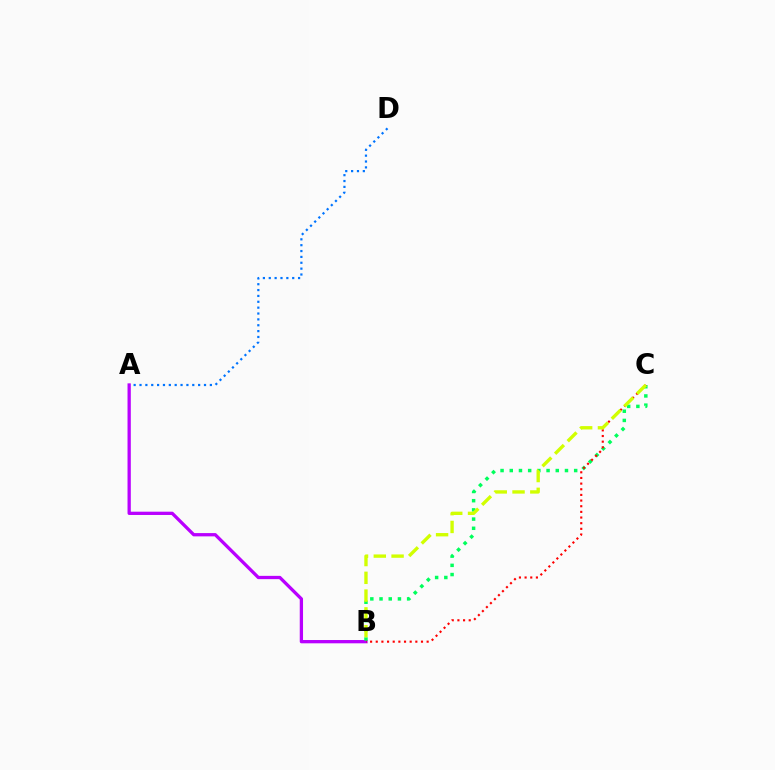{('A', 'D'): [{'color': '#0074ff', 'line_style': 'dotted', 'thickness': 1.59}], ('A', 'B'): [{'color': '#b900ff', 'line_style': 'solid', 'thickness': 2.36}], ('B', 'C'): [{'color': '#00ff5c', 'line_style': 'dotted', 'thickness': 2.5}, {'color': '#ff0000', 'line_style': 'dotted', 'thickness': 1.54}, {'color': '#d1ff00', 'line_style': 'dashed', 'thickness': 2.41}]}